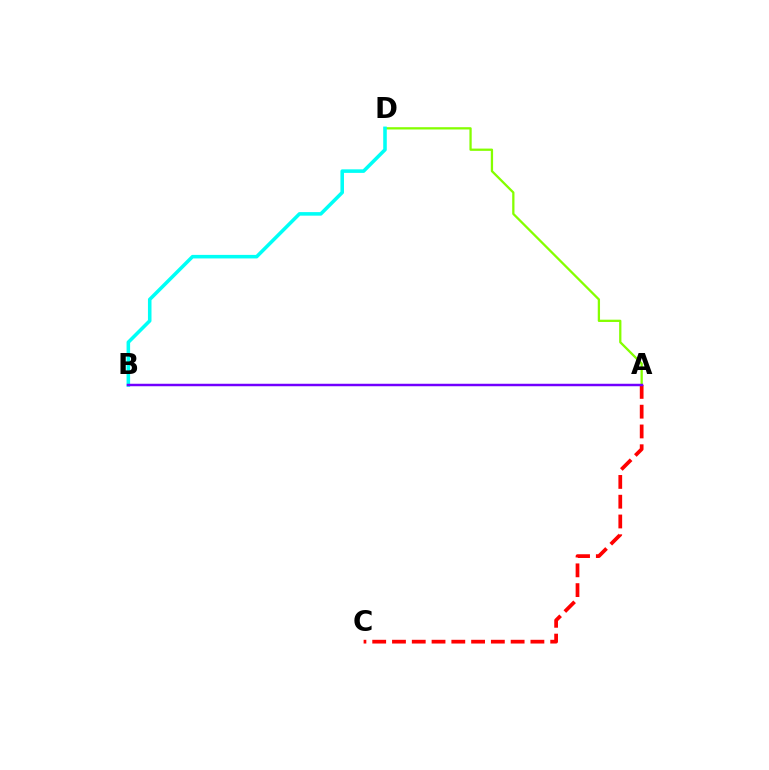{('A', 'D'): [{'color': '#84ff00', 'line_style': 'solid', 'thickness': 1.64}], ('A', 'C'): [{'color': '#ff0000', 'line_style': 'dashed', 'thickness': 2.69}], ('B', 'D'): [{'color': '#00fff6', 'line_style': 'solid', 'thickness': 2.56}], ('A', 'B'): [{'color': '#7200ff', 'line_style': 'solid', 'thickness': 1.78}]}